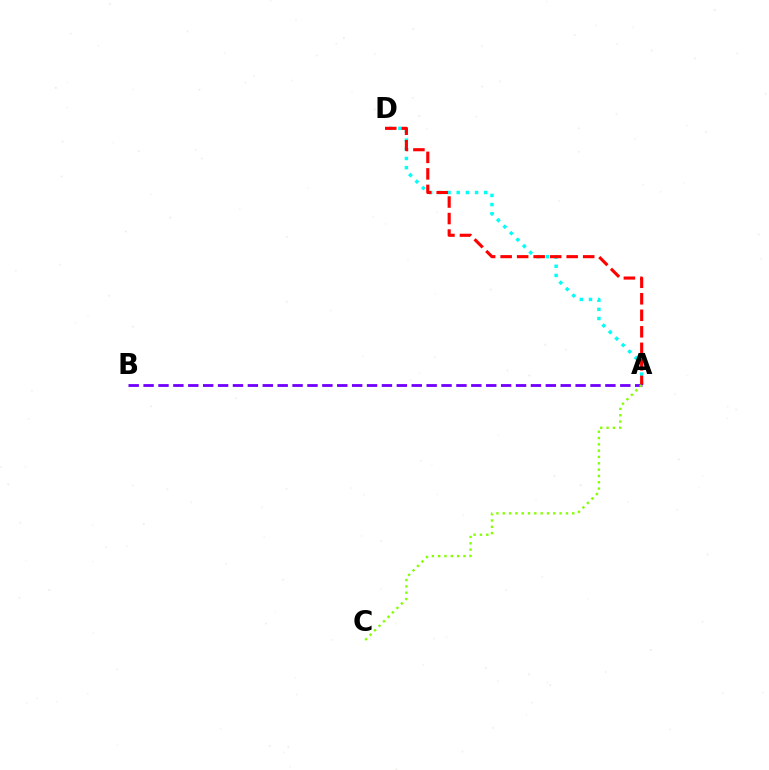{('A', 'D'): [{'color': '#00fff6', 'line_style': 'dotted', 'thickness': 2.49}, {'color': '#ff0000', 'line_style': 'dashed', 'thickness': 2.24}], ('A', 'B'): [{'color': '#7200ff', 'line_style': 'dashed', 'thickness': 2.02}], ('A', 'C'): [{'color': '#84ff00', 'line_style': 'dotted', 'thickness': 1.72}]}